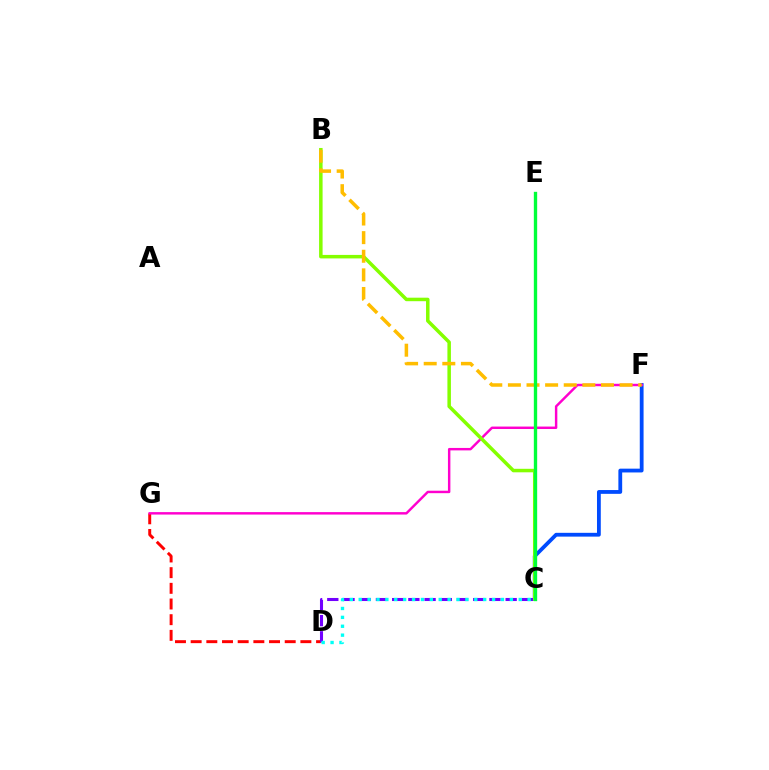{('D', 'G'): [{'color': '#ff0000', 'line_style': 'dashed', 'thickness': 2.13}], ('C', 'D'): [{'color': '#7200ff', 'line_style': 'dashed', 'thickness': 2.2}, {'color': '#00fff6', 'line_style': 'dotted', 'thickness': 2.42}], ('C', 'F'): [{'color': '#004bff', 'line_style': 'solid', 'thickness': 2.73}], ('F', 'G'): [{'color': '#ff00cf', 'line_style': 'solid', 'thickness': 1.76}], ('B', 'C'): [{'color': '#84ff00', 'line_style': 'solid', 'thickness': 2.52}], ('B', 'F'): [{'color': '#ffbd00', 'line_style': 'dashed', 'thickness': 2.53}], ('C', 'E'): [{'color': '#00ff39', 'line_style': 'solid', 'thickness': 2.4}]}